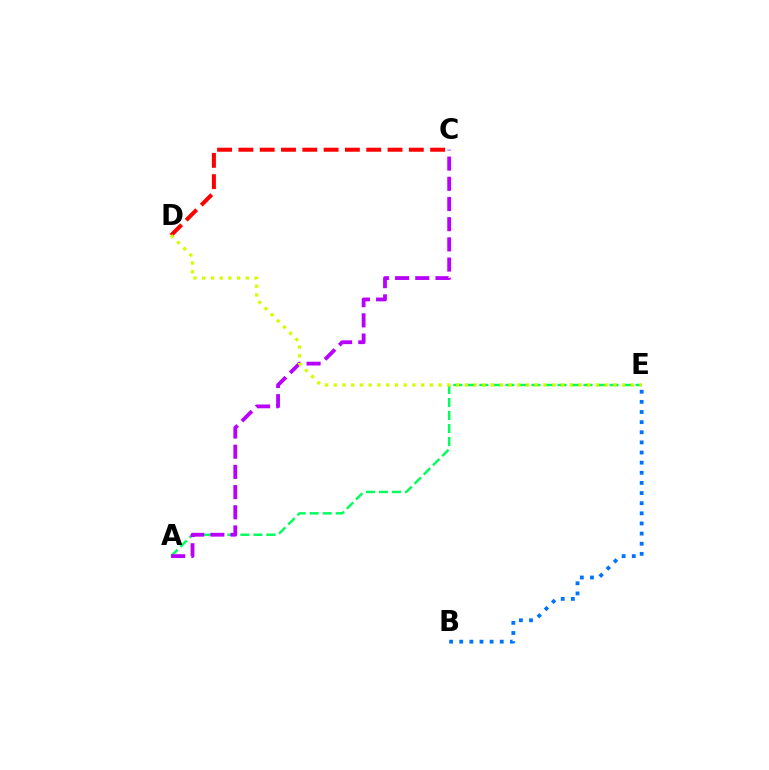{('A', 'E'): [{'color': '#00ff5c', 'line_style': 'dashed', 'thickness': 1.77}], ('A', 'C'): [{'color': '#b900ff', 'line_style': 'dashed', 'thickness': 2.74}], ('C', 'D'): [{'color': '#ff0000', 'line_style': 'dashed', 'thickness': 2.89}], ('D', 'E'): [{'color': '#d1ff00', 'line_style': 'dotted', 'thickness': 2.37}], ('B', 'E'): [{'color': '#0074ff', 'line_style': 'dotted', 'thickness': 2.75}]}